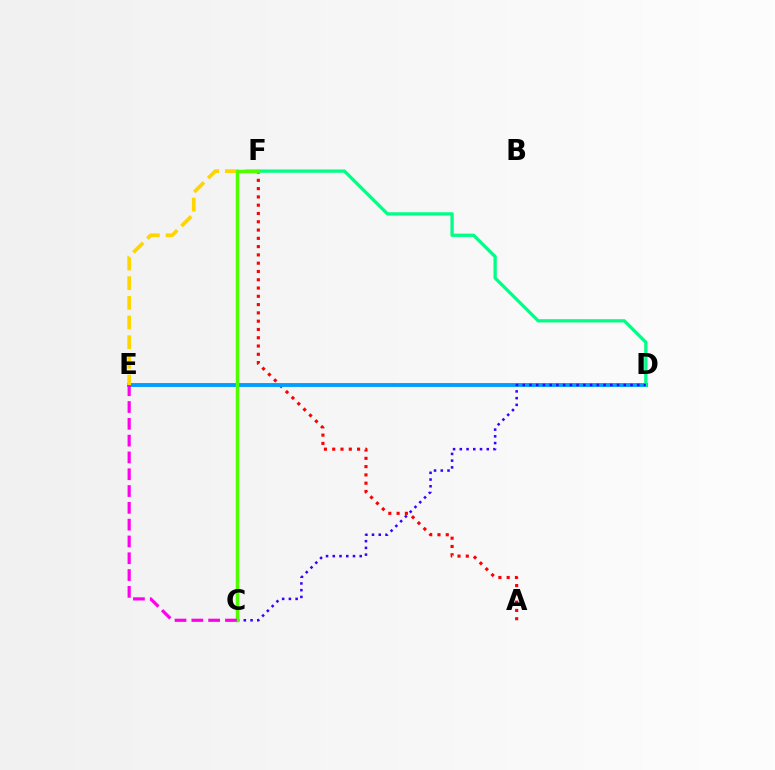{('A', 'F'): [{'color': '#ff0000', 'line_style': 'dotted', 'thickness': 2.25}], ('D', 'E'): [{'color': '#009eff', 'line_style': 'solid', 'thickness': 2.8}], ('D', 'F'): [{'color': '#00ff86', 'line_style': 'solid', 'thickness': 2.37}], ('C', 'D'): [{'color': '#3700ff', 'line_style': 'dotted', 'thickness': 1.83}], ('E', 'F'): [{'color': '#ffd500', 'line_style': 'dashed', 'thickness': 2.67}], ('C', 'F'): [{'color': '#4fff00', 'line_style': 'solid', 'thickness': 2.51}], ('C', 'E'): [{'color': '#ff00ed', 'line_style': 'dashed', 'thickness': 2.28}]}